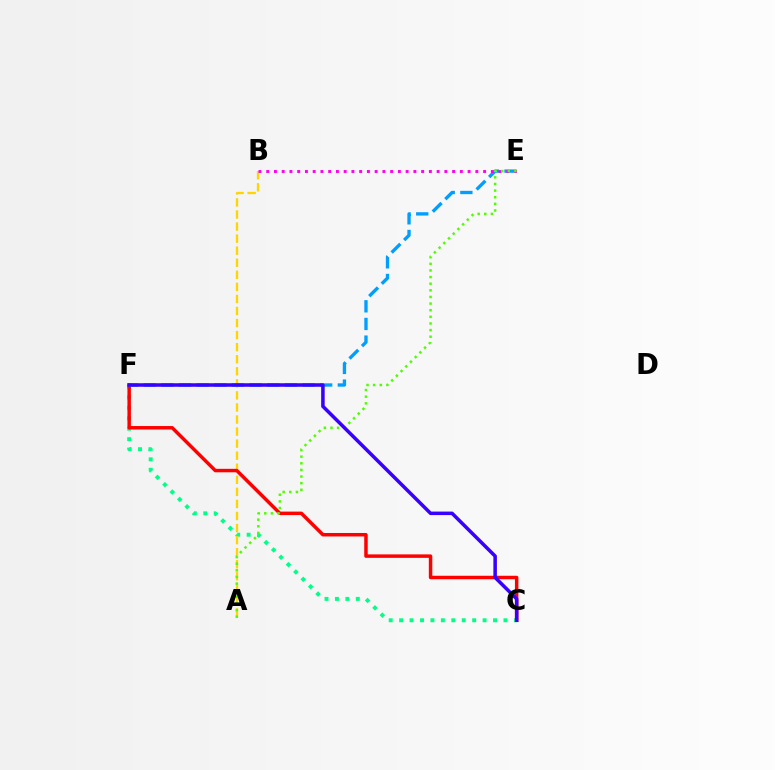{('C', 'F'): [{'color': '#00ff86', 'line_style': 'dotted', 'thickness': 2.83}, {'color': '#ff0000', 'line_style': 'solid', 'thickness': 2.5}, {'color': '#3700ff', 'line_style': 'solid', 'thickness': 2.53}], ('A', 'B'): [{'color': '#ffd500', 'line_style': 'dashed', 'thickness': 1.64}], ('E', 'F'): [{'color': '#009eff', 'line_style': 'dashed', 'thickness': 2.4}], ('B', 'E'): [{'color': '#ff00ed', 'line_style': 'dotted', 'thickness': 2.1}], ('A', 'E'): [{'color': '#4fff00', 'line_style': 'dotted', 'thickness': 1.8}]}